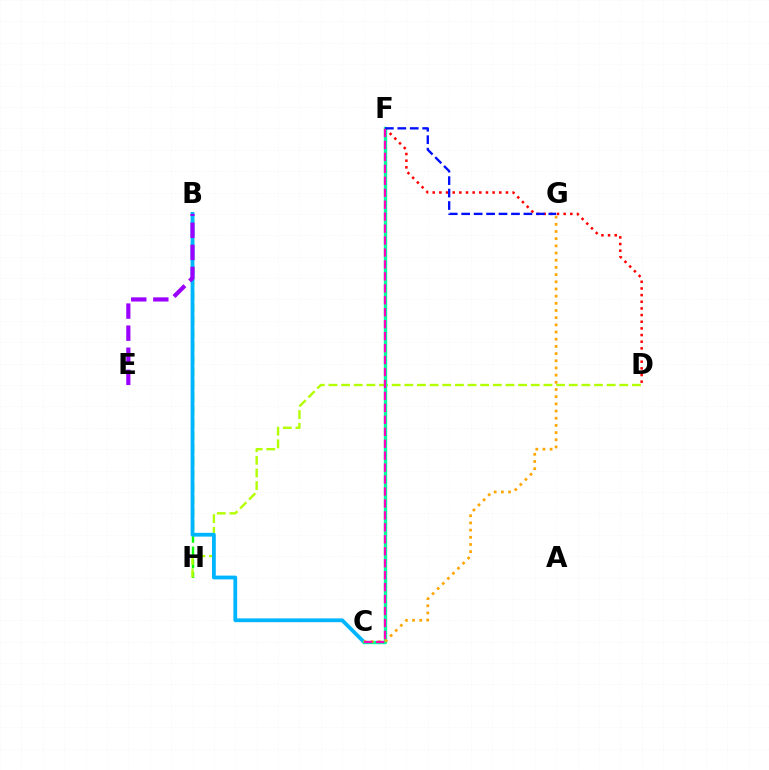{('D', 'F'): [{'color': '#ff0000', 'line_style': 'dotted', 'thickness': 1.81}], ('B', 'H'): [{'color': '#08ff00', 'line_style': 'dashed', 'thickness': 1.74}], ('D', 'H'): [{'color': '#b3ff00', 'line_style': 'dashed', 'thickness': 1.72}], ('B', 'C'): [{'color': '#00b5ff', 'line_style': 'solid', 'thickness': 2.73}], ('B', 'E'): [{'color': '#9b00ff', 'line_style': 'dashed', 'thickness': 3.0}], ('C', 'F'): [{'color': '#00ff9d', 'line_style': 'solid', 'thickness': 2.42}, {'color': '#ff00bd', 'line_style': 'dashed', 'thickness': 1.62}], ('F', 'G'): [{'color': '#0010ff', 'line_style': 'dashed', 'thickness': 1.69}], ('C', 'G'): [{'color': '#ffa500', 'line_style': 'dotted', 'thickness': 1.95}]}